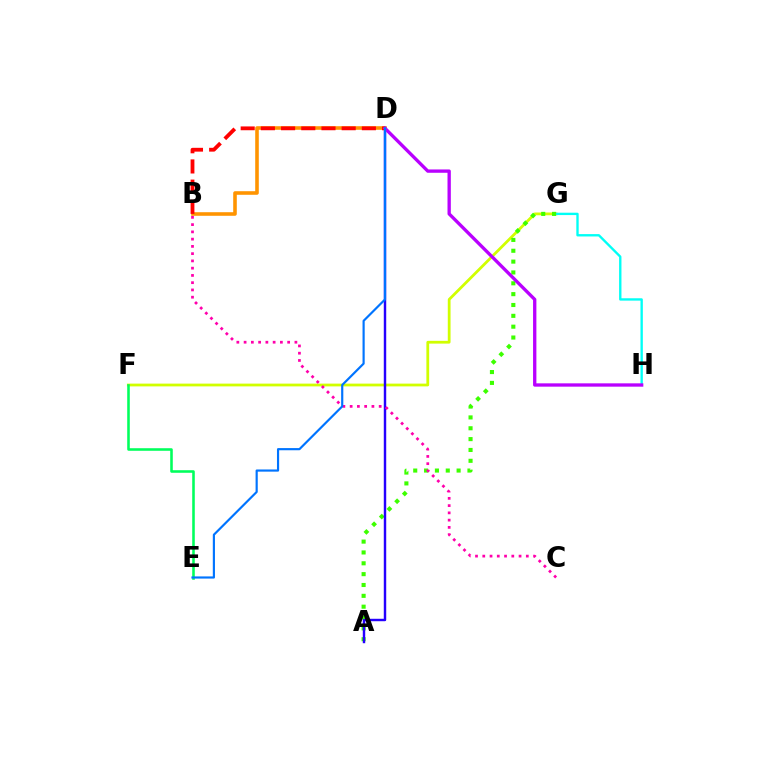{('B', 'D'): [{'color': '#ff9400', 'line_style': 'solid', 'thickness': 2.58}, {'color': '#ff0000', 'line_style': 'dashed', 'thickness': 2.74}], ('F', 'G'): [{'color': '#d1ff00', 'line_style': 'solid', 'thickness': 2.0}], ('E', 'F'): [{'color': '#00ff5c', 'line_style': 'solid', 'thickness': 1.85}], ('G', 'H'): [{'color': '#00fff6', 'line_style': 'solid', 'thickness': 1.7}], ('A', 'G'): [{'color': '#3dff00', 'line_style': 'dotted', 'thickness': 2.95}], ('A', 'D'): [{'color': '#2500ff', 'line_style': 'solid', 'thickness': 1.76}], ('B', 'C'): [{'color': '#ff00ac', 'line_style': 'dotted', 'thickness': 1.97}], ('D', 'H'): [{'color': '#b900ff', 'line_style': 'solid', 'thickness': 2.39}], ('D', 'E'): [{'color': '#0074ff', 'line_style': 'solid', 'thickness': 1.56}]}